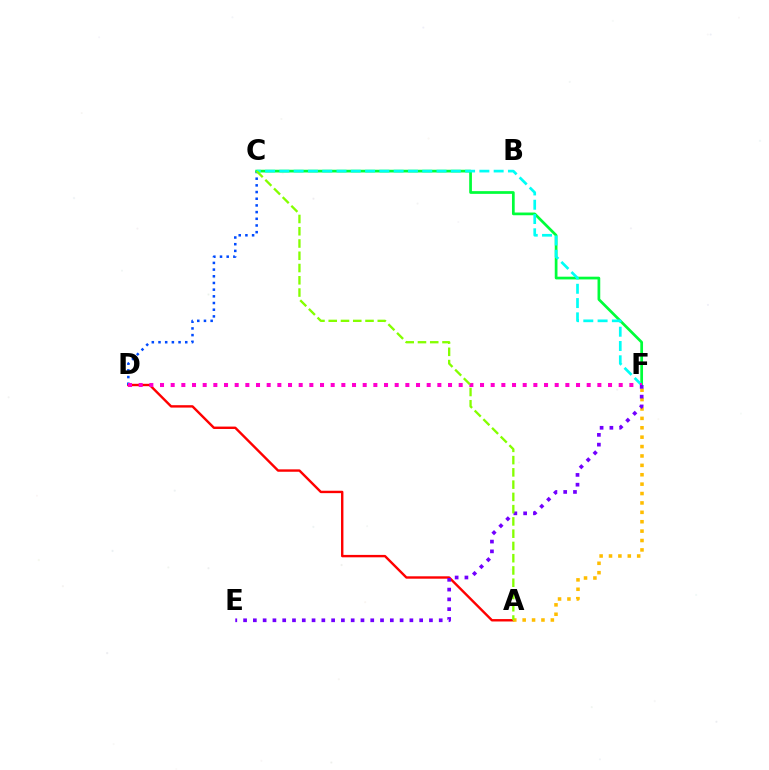{('A', 'D'): [{'color': '#ff0000', 'line_style': 'solid', 'thickness': 1.73}], ('C', 'D'): [{'color': '#004bff', 'line_style': 'dotted', 'thickness': 1.82}], ('A', 'F'): [{'color': '#ffbd00', 'line_style': 'dotted', 'thickness': 2.55}], ('C', 'F'): [{'color': '#00ff39', 'line_style': 'solid', 'thickness': 1.96}, {'color': '#00fff6', 'line_style': 'dashed', 'thickness': 1.94}], ('D', 'F'): [{'color': '#ff00cf', 'line_style': 'dotted', 'thickness': 2.9}], ('E', 'F'): [{'color': '#7200ff', 'line_style': 'dotted', 'thickness': 2.66}], ('A', 'C'): [{'color': '#84ff00', 'line_style': 'dashed', 'thickness': 1.67}]}